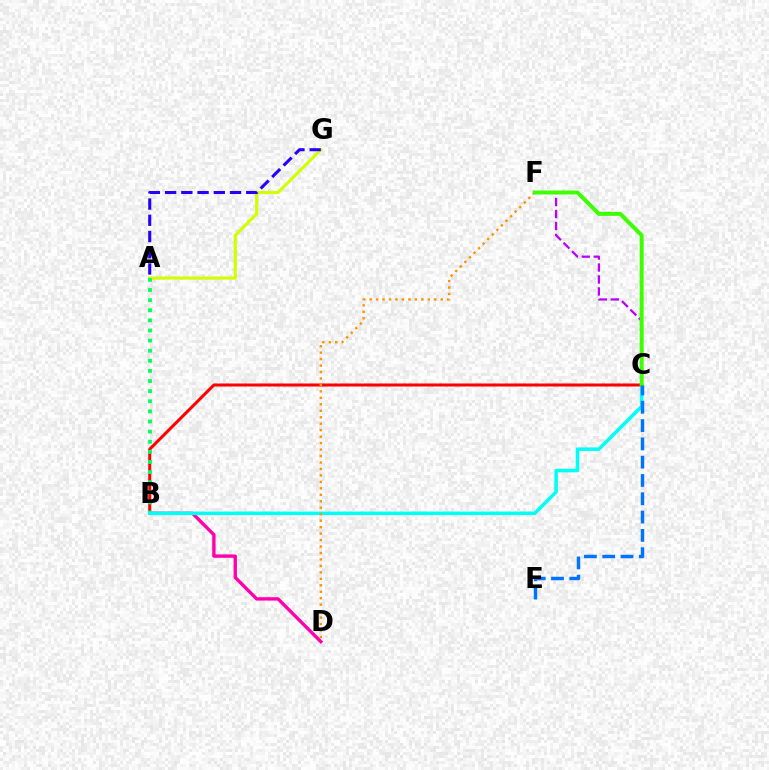{('A', 'G'): [{'color': '#d1ff00', 'line_style': 'solid', 'thickness': 2.25}, {'color': '#2500ff', 'line_style': 'dashed', 'thickness': 2.2}], ('B', 'C'): [{'color': '#ff0000', 'line_style': 'solid', 'thickness': 2.18}, {'color': '#00fff6', 'line_style': 'solid', 'thickness': 2.54}], ('B', 'D'): [{'color': '#ff00ac', 'line_style': 'solid', 'thickness': 2.41}], ('A', 'B'): [{'color': '#00ff5c', 'line_style': 'dotted', 'thickness': 2.75}], ('C', 'F'): [{'color': '#b900ff', 'line_style': 'dashed', 'thickness': 1.63}, {'color': '#3dff00', 'line_style': 'solid', 'thickness': 2.86}], ('D', 'F'): [{'color': '#ff9400', 'line_style': 'dotted', 'thickness': 1.76}], ('C', 'E'): [{'color': '#0074ff', 'line_style': 'dashed', 'thickness': 2.49}]}